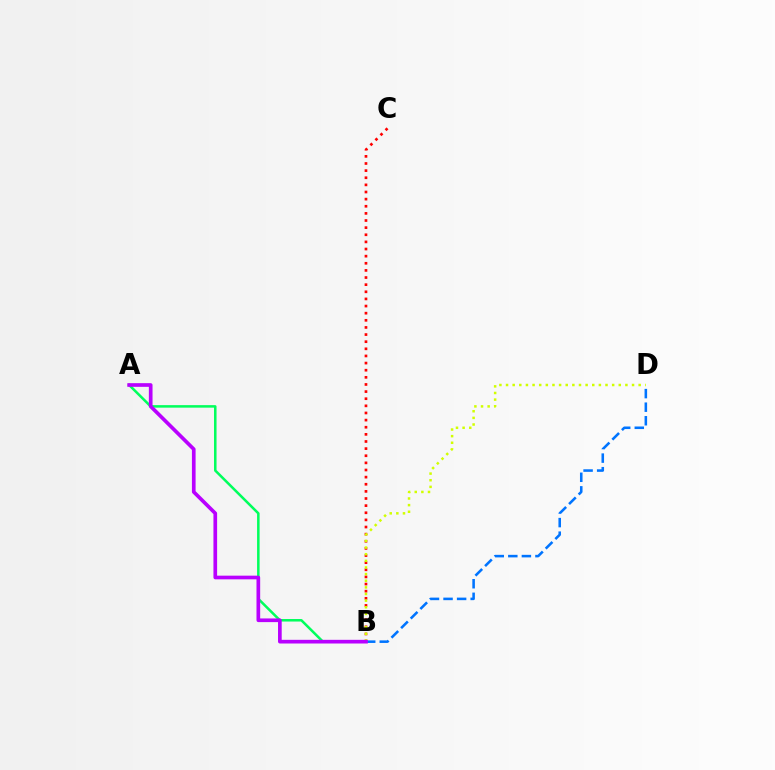{('B', 'C'): [{'color': '#ff0000', 'line_style': 'dotted', 'thickness': 1.94}], ('A', 'B'): [{'color': '#00ff5c', 'line_style': 'solid', 'thickness': 1.82}, {'color': '#b900ff', 'line_style': 'solid', 'thickness': 2.65}], ('B', 'D'): [{'color': '#0074ff', 'line_style': 'dashed', 'thickness': 1.84}, {'color': '#d1ff00', 'line_style': 'dotted', 'thickness': 1.8}]}